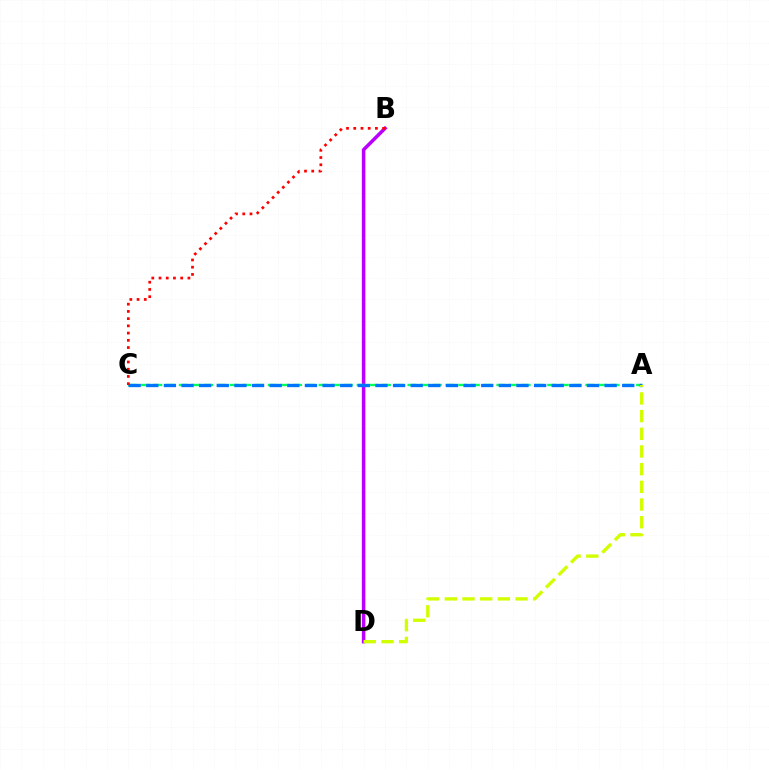{('B', 'D'): [{'color': '#b900ff', 'line_style': 'solid', 'thickness': 2.53}], ('A', 'C'): [{'color': '#00ff5c', 'line_style': 'dashed', 'thickness': 1.73}, {'color': '#0074ff', 'line_style': 'dashed', 'thickness': 2.39}], ('B', 'C'): [{'color': '#ff0000', 'line_style': 'dotted', 'thickness': 1.96}], ('A', 'D'): [{'color': '#d1ff00', 'line_style': 'dashed', 'thickness': 2.4}]}